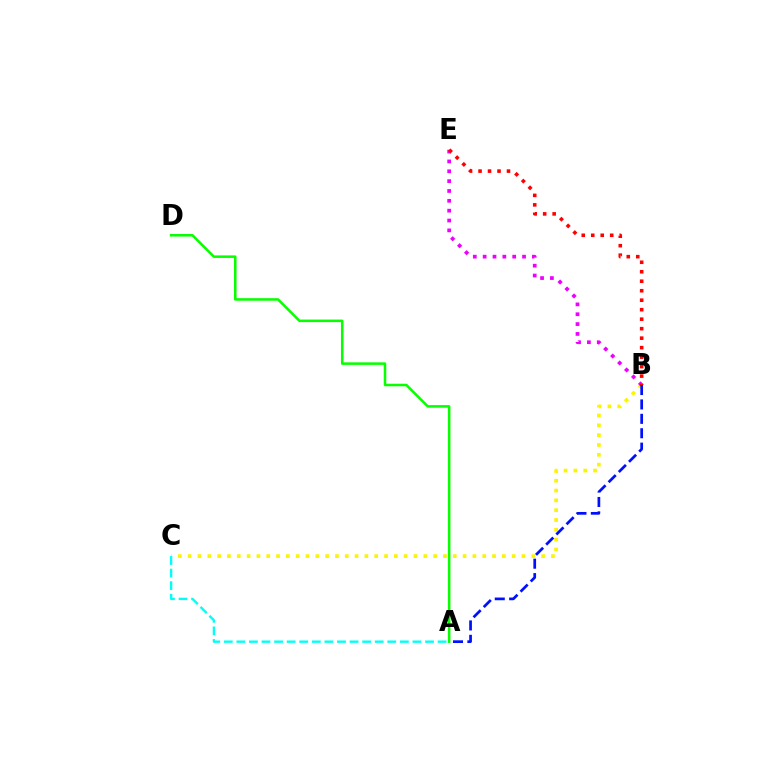{('B', 'C'): [{'color': '#fcf500', 'line_style': 'dotted', 'thickness': 2.67}], ('B', 'E'): [{'color': '#ee00ff', 'line_style': 'dotted', 'thickness': 2.68}, {'color': '#ff0000', 'line_style': 'dotted', 'thickness': 2.58}], ('A', 'C'): [{'color': '#00fff6', 'line_style': 'dashed', 'thickness': 1.71}], ('A', 'D'): [{'color': '#08ff00', 'line_style': 'solid', 'thickness': 1.83}], ('A', 'B'): [{'color': '#0010ff', 'line_style': 'dashed', 'thickness': 1.96}]}